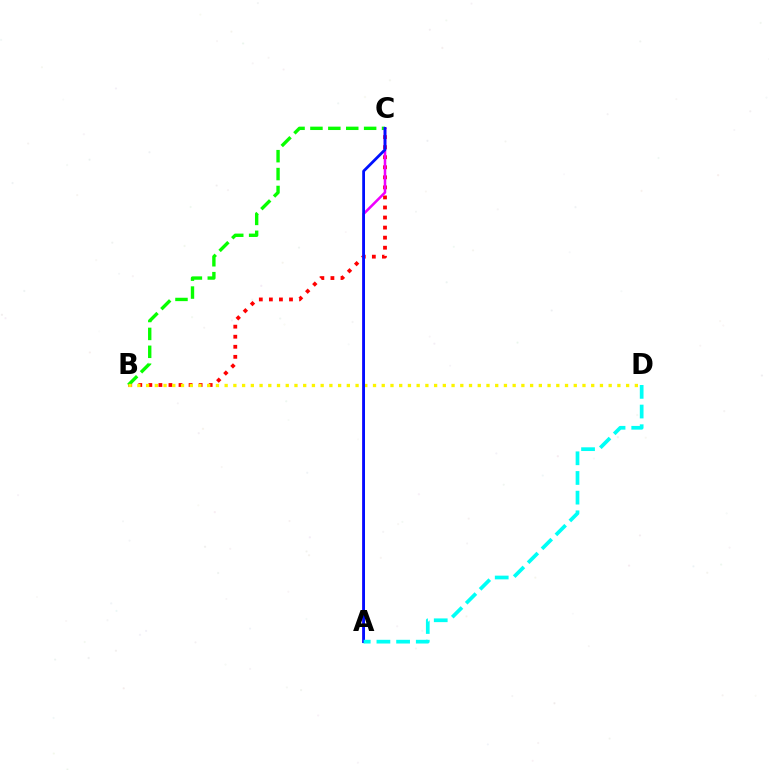{('B', 'C'): [{'color': '#ff0000', 'line_style': 'dotted', 'thickness': 2.73}, {'color': '#08ff00', 'line_style': 'dashed', 'thickness': 2.43}], ('A', 'C'): [{'color': '#ee00ff', 'line_style': 'solid', 'thickness': 1.83}, {'color': '#0010ff', 'line_style': 'solid', 'thickness': 2.01}], ('B', 'D'): [{'color': '#fcf500', 'line_style': 'dotted', 'thickness': 2.37}], ('A', 'D'): [{'color': '#00fff6', 'line_style': 'dashed', 'thickness': 2.67}]}